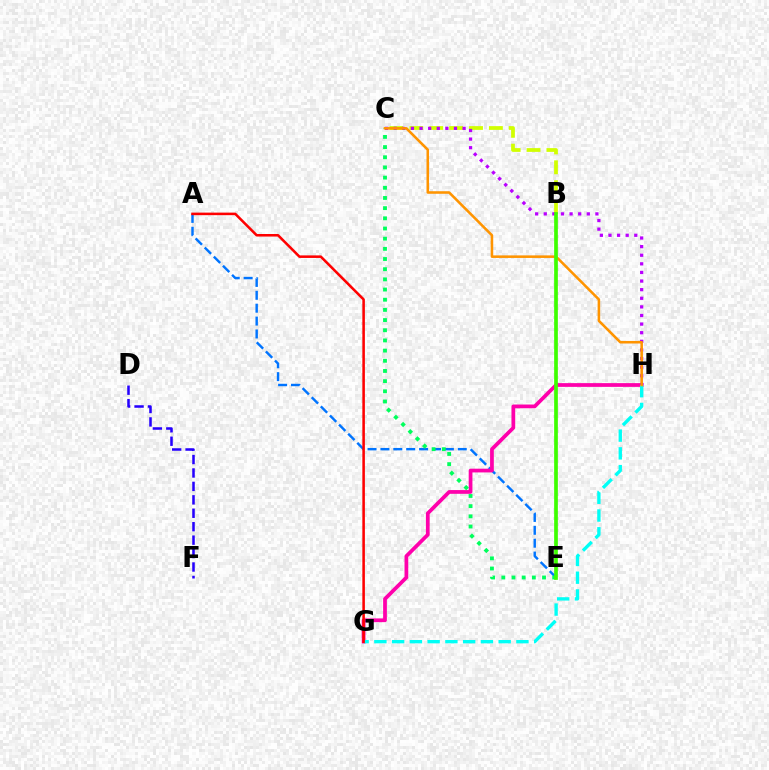{('A', 'E'): [{'color': '#0074ff', 'line_style': 'dashed', 'thickness': 1.75}], ('G', 'H'): [{'color': '#ff00ac', 'line_style': 'solid', 'thickness': 2.69}, {'color': '#00fff6', 'line_style': 'dashed', 'thickness': 2.41}], ('B', 'C'): [{'color': '#d1ff00', 'line_style': 'dashed', 'thickness': 2.7}], ('C', 'E'): [{'color': '#00ff5c', 'line_style': 'dotted', 'thickness': 2.76}], ('A', 'G'): [{'color': '#ff0000', 'line_style': 'solid', 'thickness': 1.84}], ('C', 'H'): [{'color': '#b900ff', 'line_style': 'dotted', 'thickness': 2.34}, {'color': '#ff9400', 'line_style': 'solid', 'thickness': 1.84}], ('B', 'E'): [{'color': '#3dff00', 'line_style': 'solid', 'thickness': 2.67}], ('D', 'F'): [{'color': '#2500ff', 'line_style': 'dashed', 'thickness': 1.83}]}